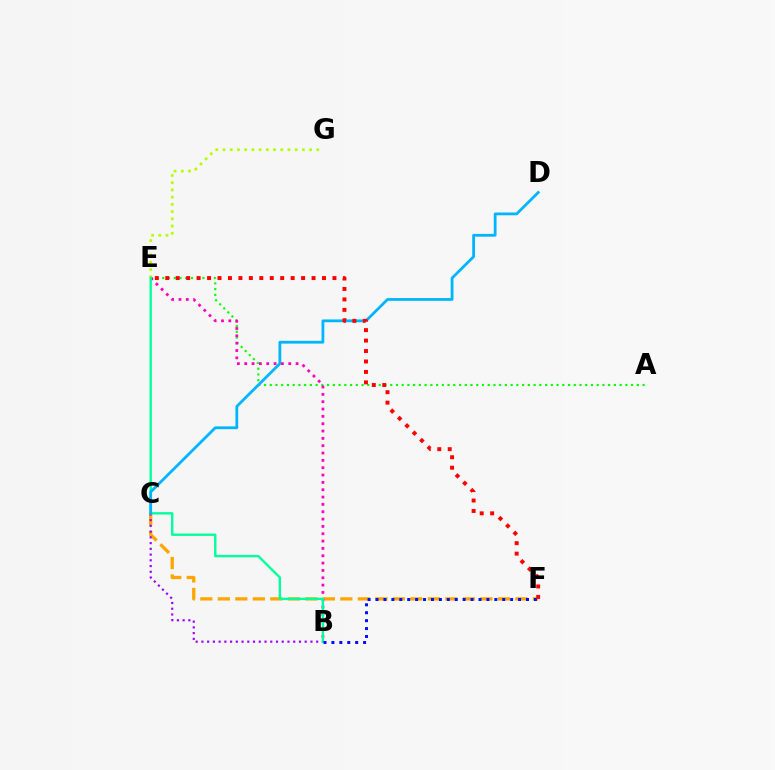{('E', 'G'): [{'color': '#b3ff00', 'line_style': 'dotted', 'thickness': 1.96}], ('A', 'E'): [{'color': '#08ff00', 'line_style': 'dotted', 'thickness': 1.56}], ('C', 'F'): [{'color': '#ffa500', 'line_style': 'dashed', 'thickness': 2.38}], ('B', 'C'): [{'color': '#9b00ff', 'line_style': 'dotted', 'thickness': 1.56}], ('B', 'E'): [{'color': '#ff00bd', 'line_style': 'dotted', 'thickness': 1.99}, {'color': '#00ff9d', 'line_style': 'solid', 'thickness': 1.71}], ('C', 'D'): [{'color': '#00b5ff', 'line_style': 'solid', 'thickness': 2.01}], ('B', 'F'): [{'color': '#0010ff', 'line_style': 'dotted', 'thickness': 2.15}], ('E', 'F'): [{'color': '#ff0000', 'line_style': 'dotted', 'thickness': 2.84}]}